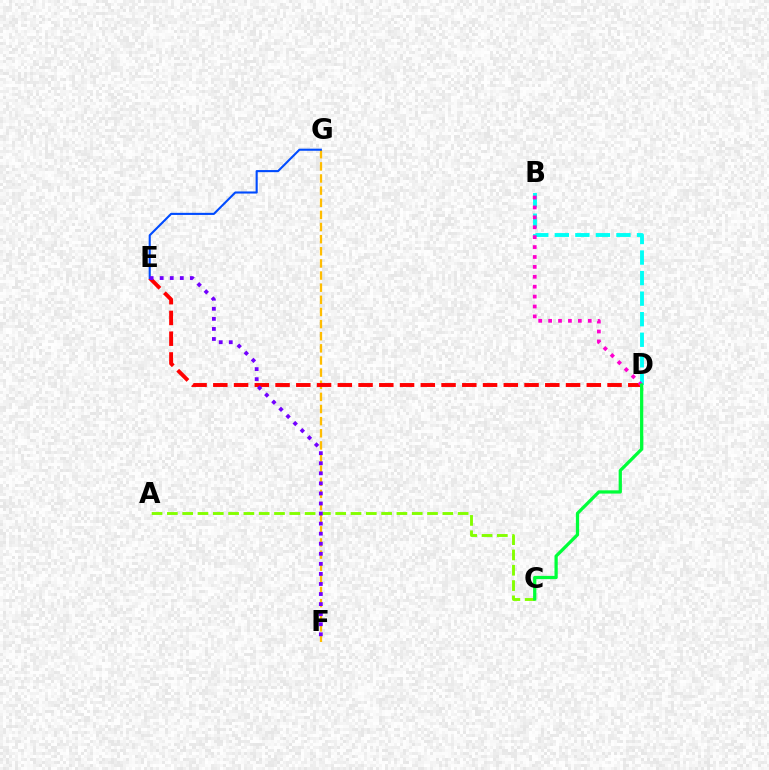{('A', 'C'): [{'color': '#84ff00', 'line_style': 'dashed', 'thickness': 2.08}], ('F', 'G'): [{'color': '#ffbd00', 'line_style': 'dashed', 'thickness': 1.65}], ('D', 'E'): [{'color': '#ff0000', 'line_style': 'dashed', 'thickness': 2.82}], ('B', 'D'): [{'color': '#00fff6', 'line_style': 'dashed', 'thickness': 2.79}, {'color': '#ff00cf', 'line_style': 'dotted', 'thickness': 2.69}], ('E', 'G'): [{'color': '#004bff', 'line_style': 'solid', 'thickness': 1.52}], ('E', 'F'): [{'color': '#7200ff', 'line_style': 'dotted', 'thickness': 2.73}], ('C', 'D'): [{'color': '#00ff39', 'line_style': 'solid', 'thickness': 2.34}]}